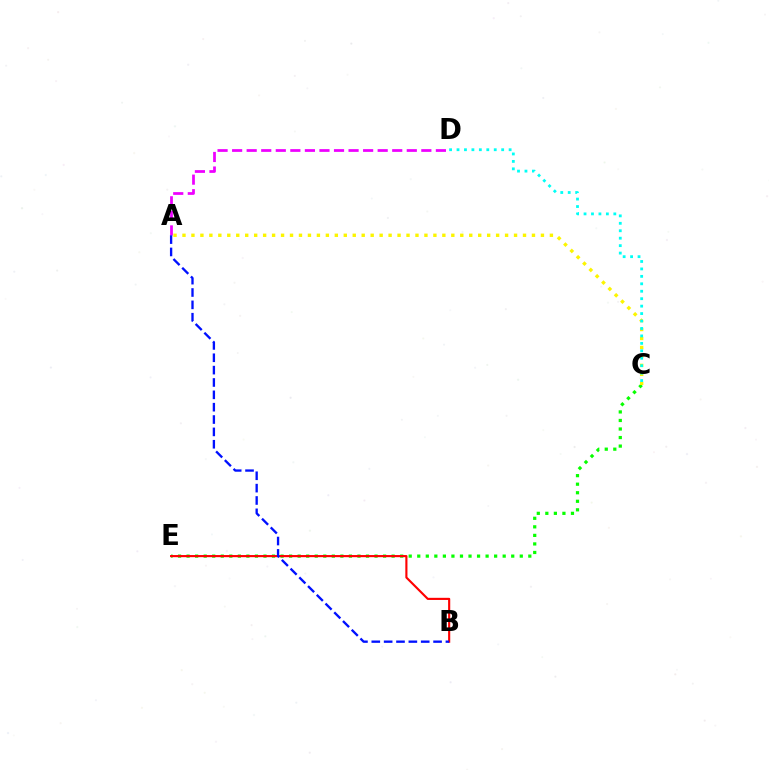{('C', 'E'): [{'color': '#08ff00', 'line_style': 'dotted', 'thickness': 2.32}], ('A', 'D'): [{'color': '#ee00ff', 'line_style': 'dashed', 'thickness': 1.98}], ('A', 'C'): [{'color': '#fcf500', 'line_style': 'dotted', 'thickness': 2.43}], ('B', 'E'): [{'color': '#ff0000', 'line_style': 'solid', 'thickness': 1.54}], ('A', 'B'): [{'color': '#0010ff', 'line_style': 'dashed', 'thickness': 1.68}], ('C', 'D'): [{'color': '#00fff6', 'line_style': 'dotted', 'thickness': 2.02}]}